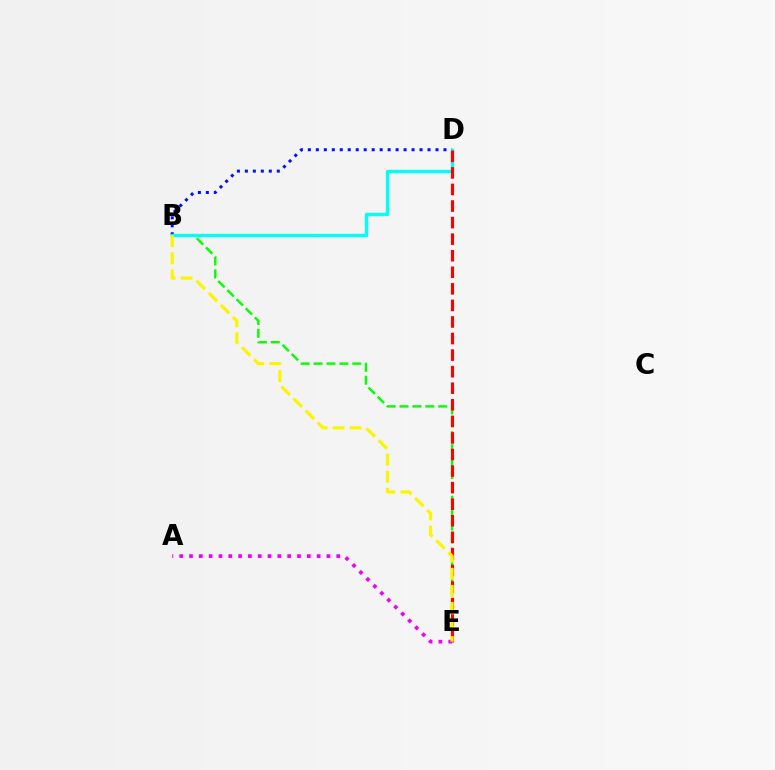{('B', 'D'): [{'color': '#0010ff', 'line_style': 'dotted', 'thickness': 2.17}, {'color': '#00fff6', 'line_style': 'solid', 'thickness': 2.39}], ('B', 'E'): [{'color': '#08ff00', 'line_style': 'dashed', 'thickness': 1.75}, {'color': '#fcf500', 'line_style': 'dashed', 'thickness': 2.32}], ('D', 'E'): [{'color': '#ff0000', 'line_style': 'dashed', 'thickness': 2.25}], ('A', 'E'): [{'color': '#ee00ff', 'line_style': 'dotted', 'thickness': 2.67}]}